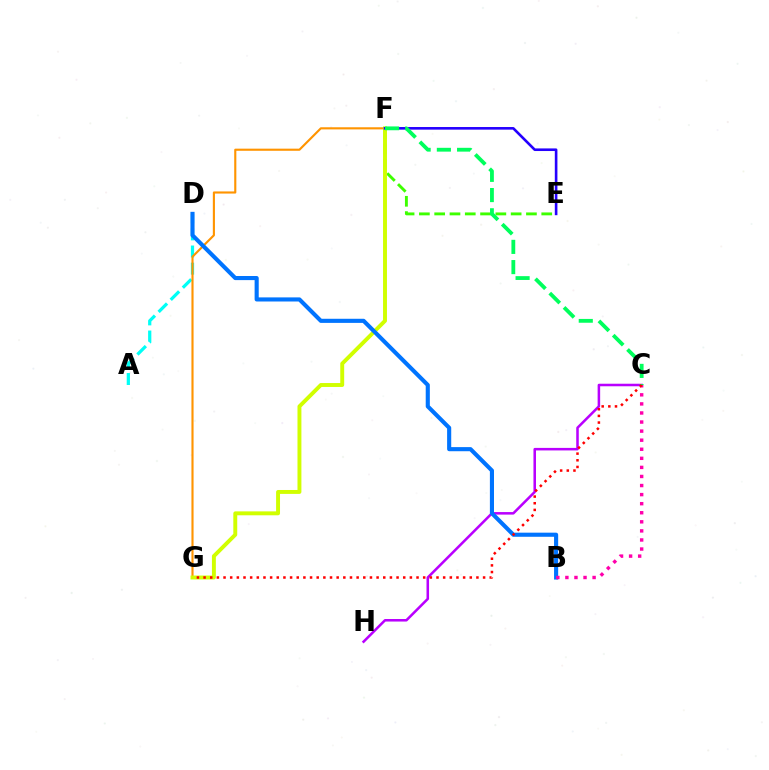{('C', 'H'): [{'color': '#b900ff', 'line_style': 'solid', 'thickness': 1.83}], ('A', 'D'): [{'color': '#00fff6', 'line_style': 'dashed', 'thickness': 2.33}], ('E', 'F'): [{'color': '#3dff00', 'line_style': 'dashed', 'thickness': 2.08}, {'color': '#2500ff', 'line_style': 'solid', 'thickness': 1.89}], ('F', 'G'): [{'color': '#ff9400', 'line_style': 'solid', 'thickness': 1.53}, {'color': '#d1ff00', 'line_style': 'solid', 'thickness': 2.82}], ('B', 'D'): [{'color': '#0074ff', 'line_style': 'solid', 'thickness': 2.96}], ('C', 'F'): [{'color': '#00ff5c', 'line_style': 'dashed', 'thickness': 2.75}], ('B', 'C'): [{'color': '#ff00ac', 'line_style': 'dotted', 'thickness': 2.46}], ('C', 'G'): [{'color': '#ff0000', 'line_style': 'dotted', 'thickness': 1.81}]}